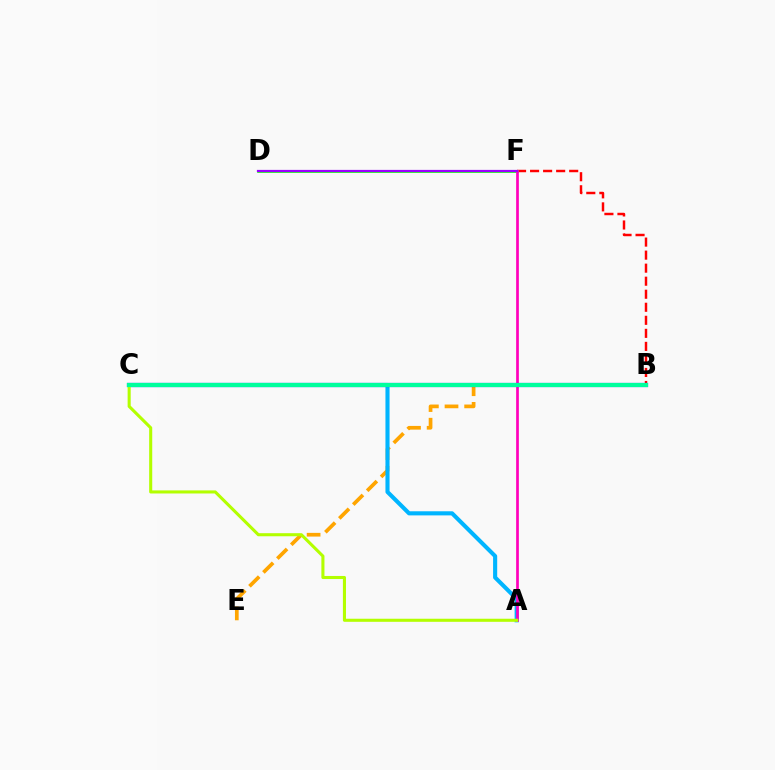{('B', 'F'): [{'color': '#ff0000', 'line_style': 'dashed', 'thickness': 1.77}], ('B', 'E'): [{'color': '#ffa500', 'line_style': 'dashed', 'thickness': 2.67}], ('D', 'F'): [{'color': '#08ff00', 'line_style': 'solid', 'thickness': 1.87}, {'color': '#9b00ff', 'line_style': 'solid', 'thickness': 1.6}], ('A', 'C'): [{'color': '#00b5ff', 'line_style': 'solid', 'thickness': 2.96}, {'color': '#b3ff00', 'line_style': 'solid', 'thickness': 2.21}], ('A', 'F'): [{'color': '#ff00bd', 'line_style': 'solid', 'thickness': 1.95}], ('B', 'C'): [{'color': '#0010ff', 'line_style': 'solid', 'thickness': 3.0}, {'color': '#00ff9d', 'line_style': 'solid', 'thickness': 2.98}]}